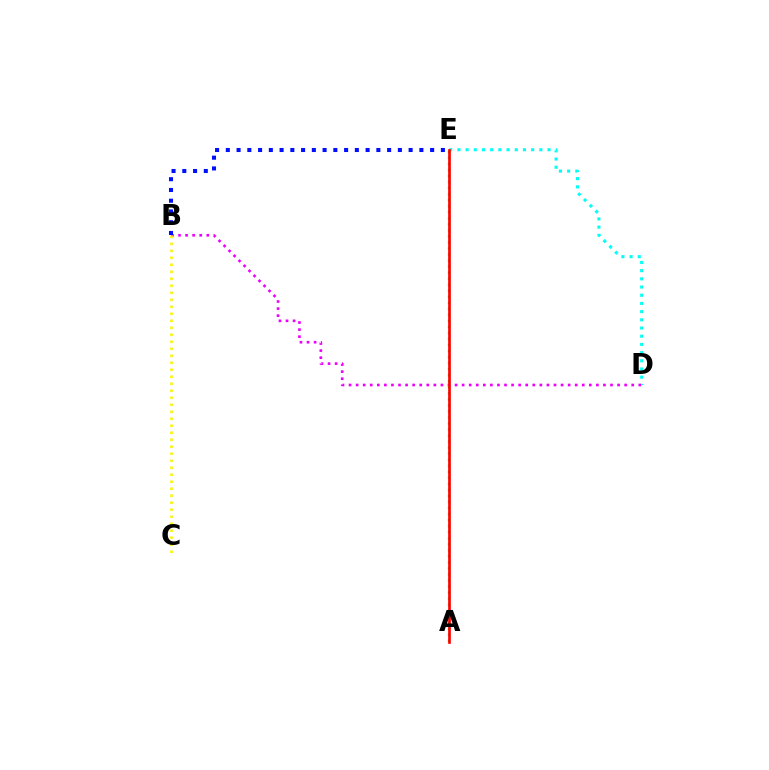{('D', 'E'): [{'color': '#00fff6', 'line_style': 'dotted', 'thickness': 2.23}], ('B', 'D'): [{'color': '#ee00ff', 'line_style': 'dotted', 'thickness': 1.92}], ('A', 'E'): [{'color': '#08ff00', 'line_style': 'dotted', 'thickness': 1.64}, {'color': '#ff0000', 'line_style': 'solid', 'thickness': 1.93}], ('B', 'C'): [{'color': '#fcf500', 'line_style': 'dotted', 'thickness': 1.9}], ('B', 'E'): [{'color': '#0010ff', 'line_style': 'dotted', 'thickness': 2.92}]}